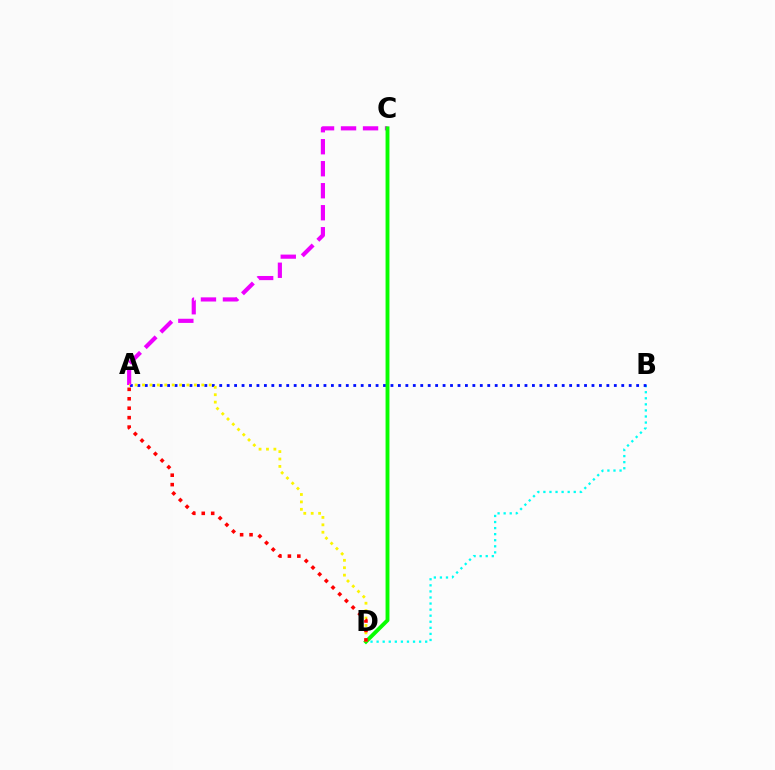{('B', 'D'): [{'color': '#00fff6', 'line_style': 'dotted', 'thickness': 1.65}], ('A', 'B'): [{'color': '#0010ff', 'line_style': 'dotted', 'thickness': 2.02}], ('A', 'C'): [{'color': '#ee00ff', 'line_style': 'dashed', 'thickness': 2.99}], ('C', 'D'): [{'color': '#08ff00', 'line_style': 'solid', 'thickness': 2.79}], ('A', 'D'): [{'color': '#fcf500', 'line_style': 'dotted', 'thickness': 2.01}, {'color': '#ff0000', 'line_style': 'dotted', 'thickness': 2.56}]}